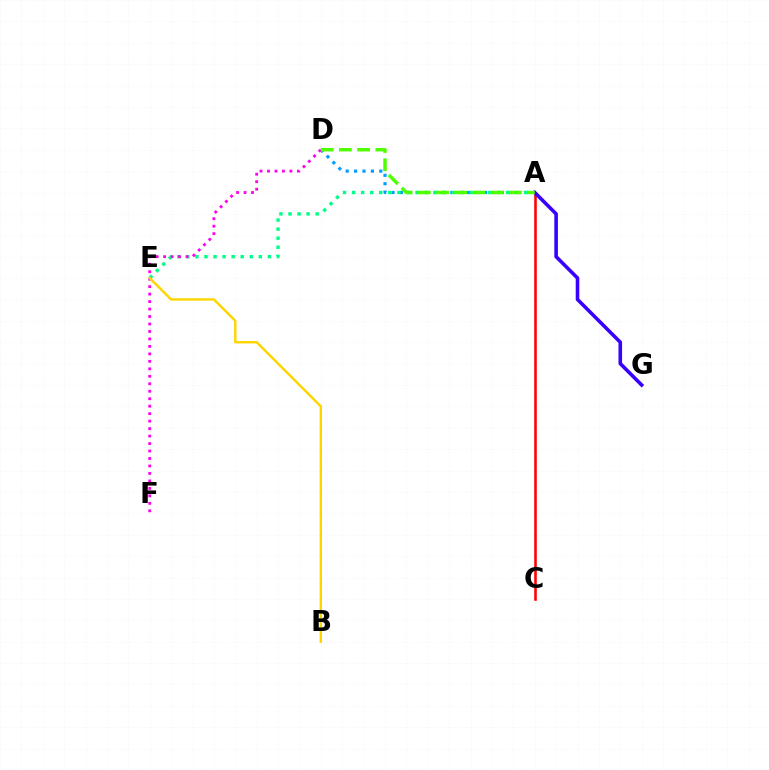{('A', 'D'): [{'color': '#009eff', 'line_style': 'dotted', 'thickness': 2.28}, {'color': '#4fff00', 'line_style': 'dashed', 'thickness': 2.47}], ('A', 'C'): [{'color': '#ff0000', 'line_style': 'solid', 'thickness': 1.85}], ('A', 'E'): [{'color': '#00ff86', 'line_style': 'dotted', 'thickness': 2.46}], ('D', 'F'): [{'color': '#ff00ed', 'line_style': 'dotted', 'thickness': 2.03}], ('A', 'G'): [{'color': '#3700ff', 'line_style': 'solid', 'thickness': 2.58}], ('B', 'E'): [{'color': '#ffd500', 'line_style': 'solid', 'thickness': 1.74}]}